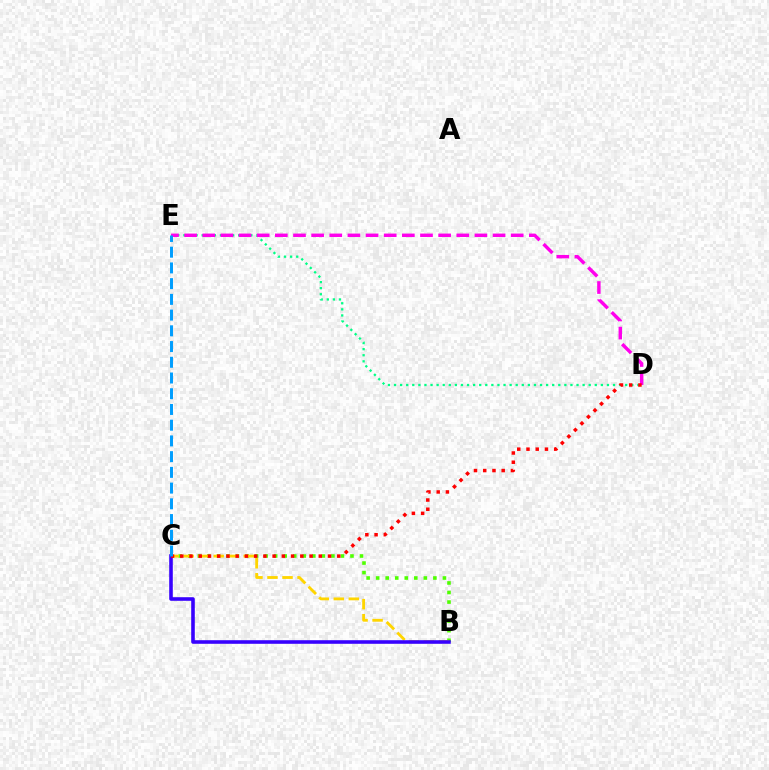{('D', 'E'): [{'color': '#00ff86', 'line_style': 'dotted', 'thickness': 1.65}, {'color': '#ff00ed', 'line_style': 'dashed', 'thickness': 2.46}], ('B', 'C'): [{'color': '#4fff00', 'line_style': 'dotted', 'thickness': 2.59}, {'color': '#ffd500', 'line_style': 'dashed', 'thickness': 2.04}, {'color': '#3700ff', 'line_style': 'solid', 'thickness': 2.58}], ('C', 'D'): [{'color': '#ff0000', 'line_style': 'dotted', 'thickness': 2.51}], ('C', 'E'): [{'color': '#009eff', 'line_style': 'dashed', 'thickness': 2.14}]}